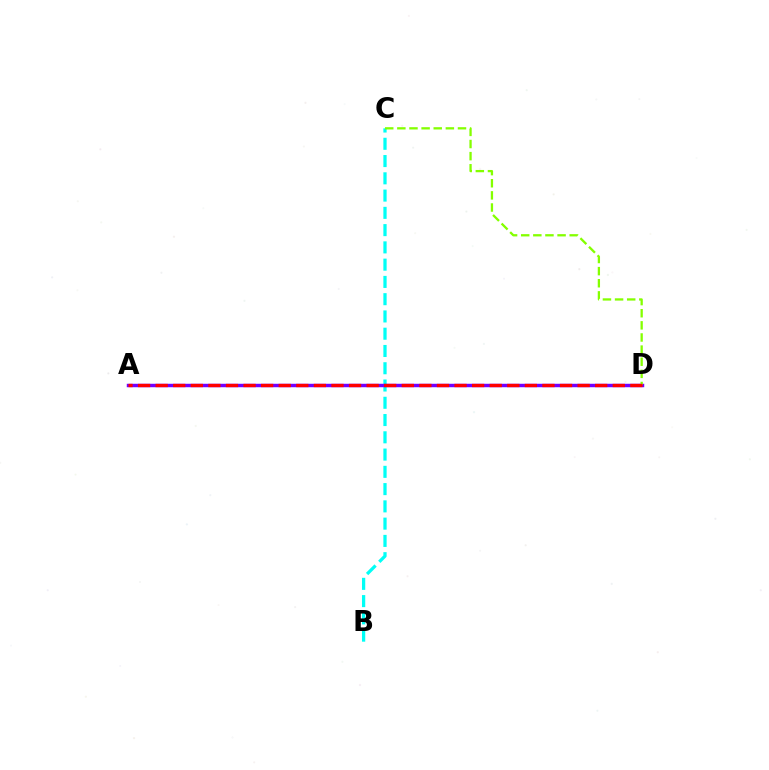{('B', 'C'): [{'color': '#00fff6', 'line_style': 'dashed', 'thickness': 2.35}], ('A', 'D'): [{'color': '#7200ff', 'line_style': 'solid', 'thickness': 2.49}, {'color': '#ff0000', 'line_style': 'dashed', 'thickness': 2.39}], ('C', 'D'): [{'color': '#84ff00', 'line_style': 'dashed', 'thickness': 1.65}]}